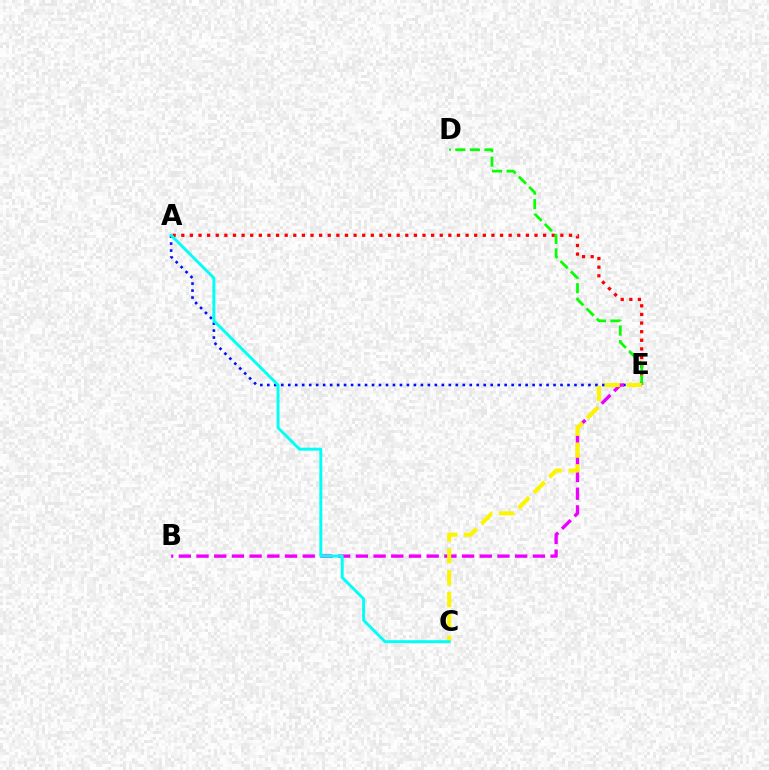{('A', 'E'): [{'color': '#0010ff', 'line_style': 'dotted', 'thickness': 1.9}, {'color': '#ff0000', 'line_style': 'dotted', 'thickness': 2.34}], ('D', 'E'): [{'color': '#08ff00', 'line_style': 'dashed', 'thickness': 1.97}], ('B', 'E'): [{'color': '#ee00ff', 'line_style': 'dashed', 'thickness': 2.4}], ('C', 'E'): [{'color': '#fcf500', 'line_style': 'dashed', 'thickness': 2.97}], ('A', 'C'): [{'color': '#00fff6', 'line_style': 'solid', 'thickness': 2.11}]}